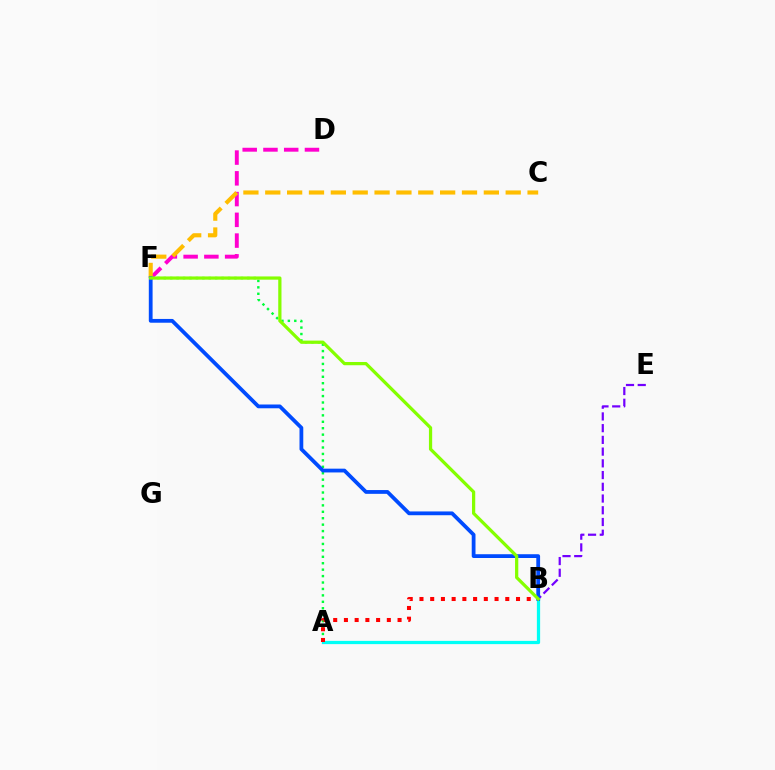{('D', 'F'): [{'color': '#ff00cf', 'line_style': 'dashed', 'thickness': 2.82}], ('B', 'E'): [{'color': '#7200ff', 'line_style': 'dashed', 'thickness': 1.59}], ('A', 'B'): [{'color': '#00fff6', 'line_style': 'solid', 'thickness': 2.33}, {'color': '#ff0000', 'line_style': 'dotted', 'thickness': 2.91}], ('A', 'F'): [{'color': '#00ff39', 'line_style': 'dotted', 'thickness': 1.75}], ('C', 'F'): [{'color': '#ffbd00', 'line_style': 'dashed', 'thickness': 2.97}], ('B', 'F'): [{'color': '#004bff', 'line_style': 'solid', 'thickness': 2.72}, {'color': '#84ff00', 'line_style': 'solid', 'thickness': 2.33}]}